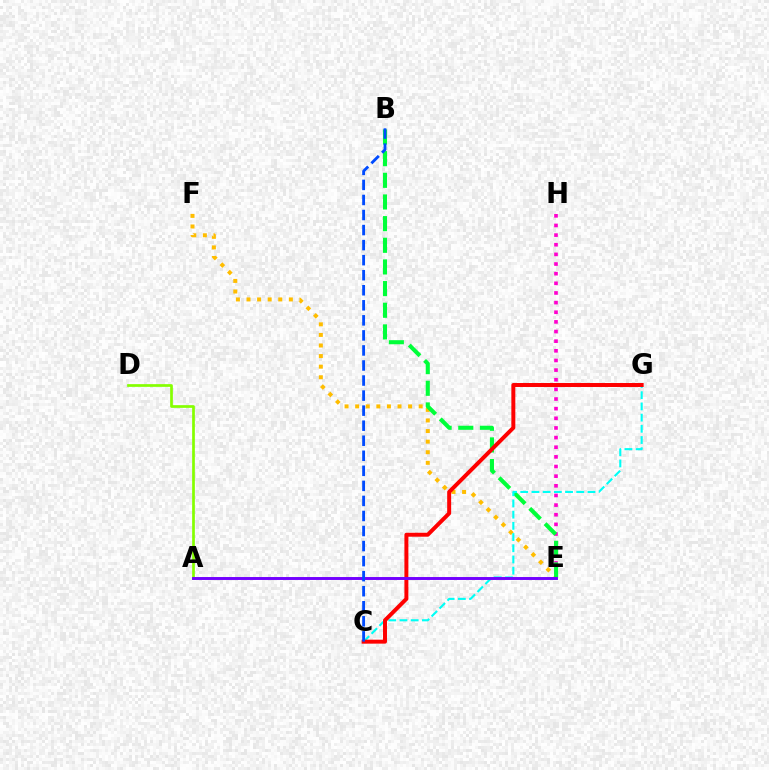{('E', 'F'): [{'color': '#ffbd00', 'line_style': 'dotted', 'thickness': 2.88}], ('A', 'D'): [{'color': '#84ff00', 'line_style': 'solid', 'thickness': 1.95}], ('E', 'H'): [{'color': '#ff00cf', 'line_style': 'dotted', 'thickness': 2.62}], ('B', 'E'): [{'color': '#00ff39', 'line_style': 'dashed', 'thickness': 2.94}], ('C', 'G'): [{'color': '#00fff6', 'line_style': 'dashed', 'thickness': 1.52}, {'color': '#ff0000', 'line_style': 'solid', 'thickness': 2.86}], ('A', 'E'): [{'color': '#7200ff', 'line_style': 'solid', 'thickness': 2.11}], ('B', 'C'): [{'color': '#004bff', 'line_style': 'dashed', 'thickness': 2.04}]}